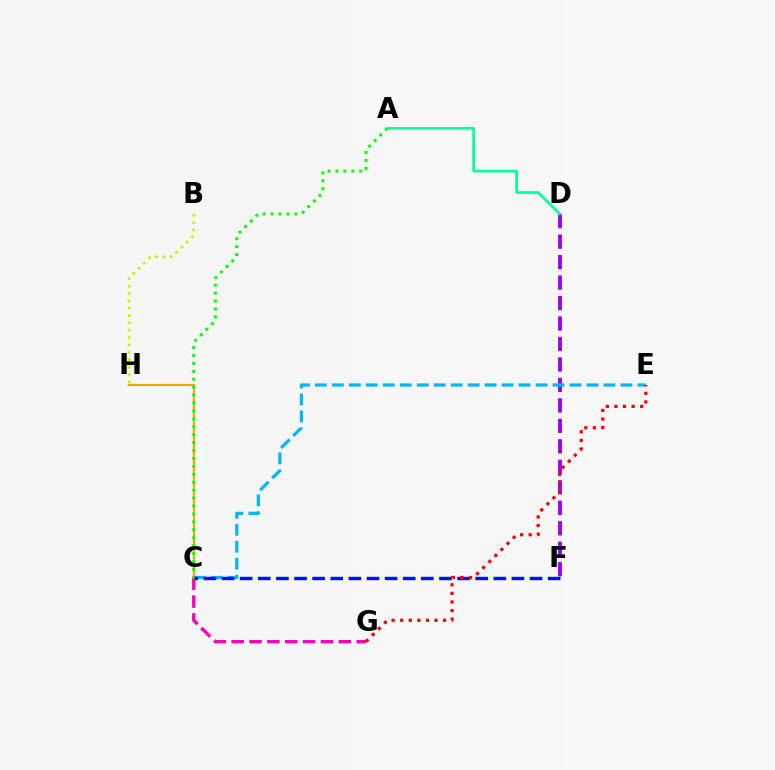{('C', 'G'): [{'color': '#ff00bd', 'line_style': 'dashed', 'thickness': 2.43}], ('D', 'F'): [{'color': '#9b00ff', 'line_style': 'dashed', 'thickness': 2.78}], ('B', 'H'): [{'color': '#b3ff00', 'line_style': 'dotted', 'thickness': 2.0}], ('C', 'E'): [{'color': '#00b5ff', 'line_style': 'dashed', 'thickness': 2.31}], ('C', 'H'): [{'color': '#ffa500', 'line_style': 'solid', 'thickness': 1.6}], ('A', 'C'): [{'color': '#08ff00', 'line_style': 'dotted', 'thickness': 2.15}], ('C', 'F'): [{'color': '#0010ff', 'line_style': 'dashed', 'thickness': 2.46}], ('E', 'G'): [{'color': '#ff0000', 'line_style': 'dotted', 'thickness': 2.33}], ('A', 'D'): [{'color': '#00ff9d', 'line_style': 'solid', 'thickness': 1.92}]}